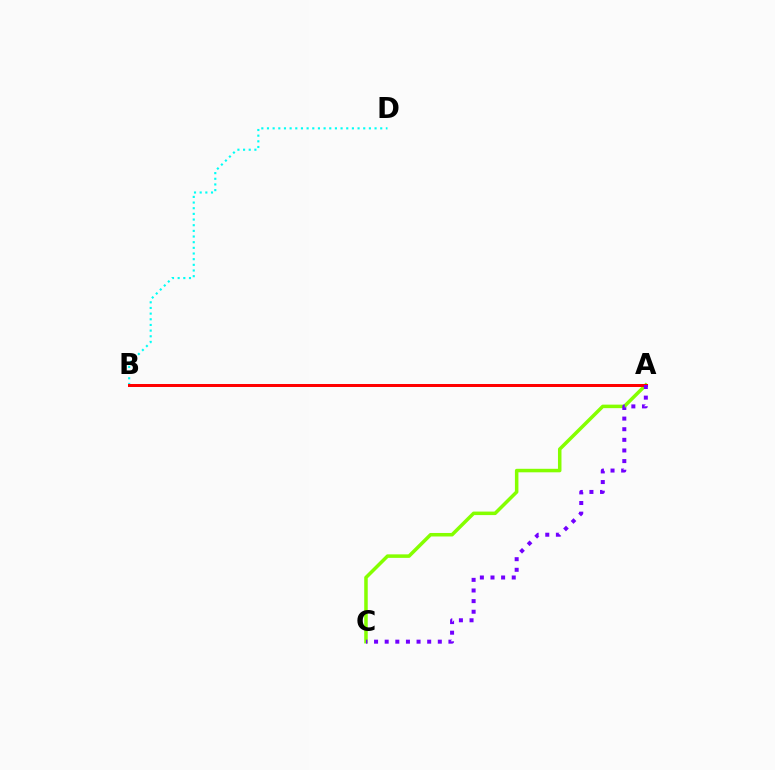{('A', 'C'): [{'color': '#84ff00', 'line_style': 'solid', 'thickness': 2.53}, {'color': '#7200ff', 'line_style': 'dotted', 'thickness': 2.89}], ('B', 'D'): [{'color': '#00fff6', 'line_style': 'dotted', 'thickness': 1.54}], ('A', 'B'): [{'color': '#ff0000', 'line_style': 'solid', 'thickness': 2.16}]}